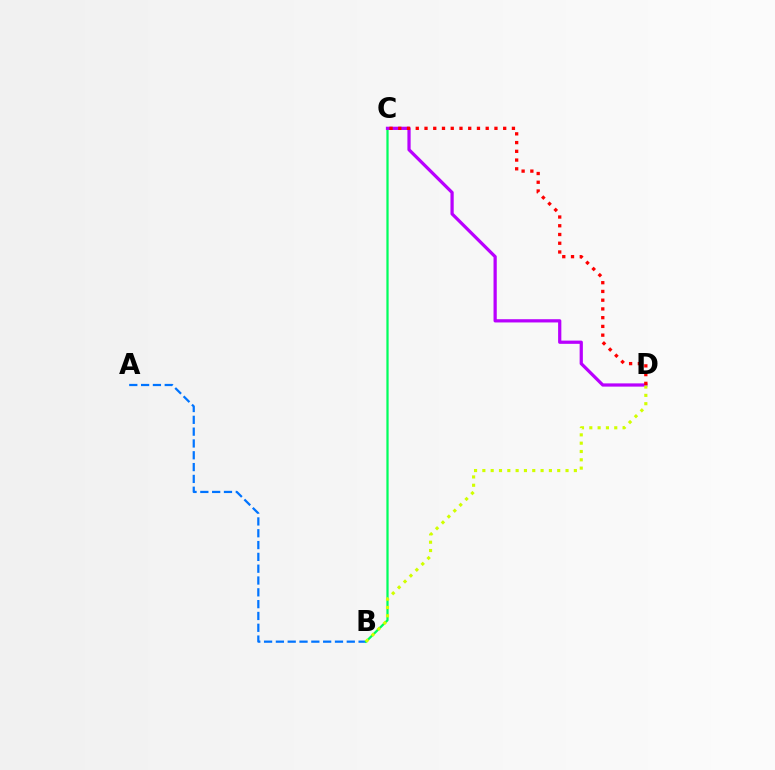{('A', 'B'): [{'color': '#0074ff', 'line_style': 'dashed', 'thickness': 1.61}], ('B', 'C'): [{'color': '#00ff5c', 'line_style': 'solid', 'thickness': 1.62}], ('C', 'D'): [{'color': '#b900ff', 'line_style': 'solid', 'thickness': 2.33}, {'color': '#ff0000', 'line_style': 'dotted', 'thickness': 2.38}], ('B', 'D'): [{'color': '#d1ff00', 'line_style': 'dotted', 'thickness': 2.26}]}